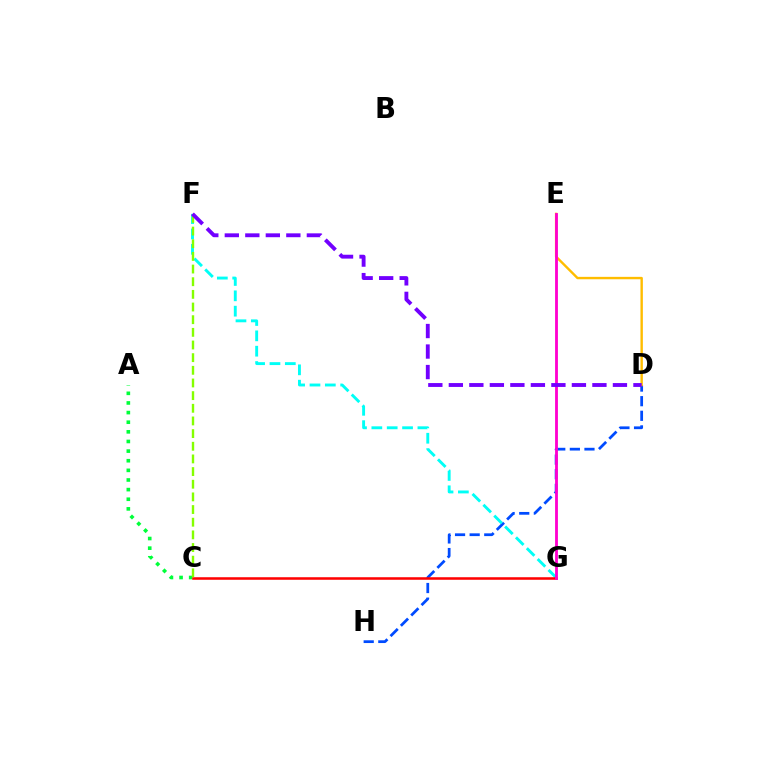{('D', 'H'): [{'color': '#004bff', 'line_style': 'dashed', 'thickness': 1.98}], ('A', 'C'): [{'color': '#00ff39', 'line_style': 'dotted', 'thickness': 2.62}], ('F', 'G'): [{'color': '#00fff6', 'line_style': 'dashed', 'thickness': 2.09}], ('C', 'G'): [{'color': '#ff0000', 'line_style': 'solid', 'thickness': 1.83}], ('C', 'F'): [{'color': '#84ff00', 'line_style': 'dashed', 'thickness': 1.72}], ('D', 'E'): [{'color': '#ffbd00', 'line_style': 'solid', 'thickness': 1.73}], ('E', 'G'): [{'color': '#ff00cf', 'line_style': 'solid', 'thickness': 2.04}], ('D', 'F'): [{'color': '#7200ff', 'line_style': 'dashed', 'thickness': 2.79}]}